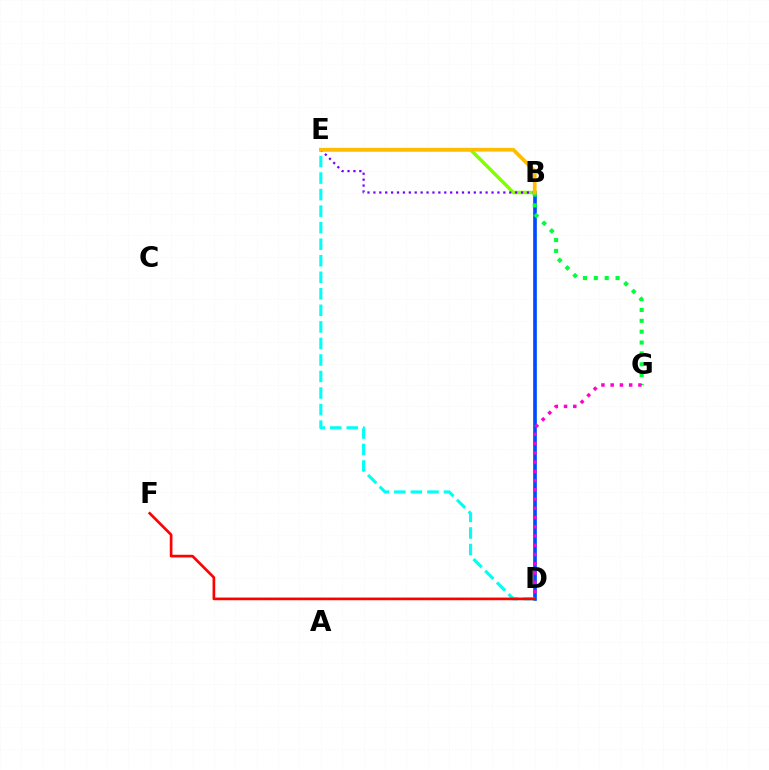{('B', 'D'): [{'color': '#004bff', 'line_style': 'solid', 'thickness': 2.63}], ('B', 'E'): [{'color': '#84ff00', 'line_style': 'solid', 'thickness': 2.5}, {'color': '#7200ff', 'line_style': 'dotted', 'thickness': 1.6}, {'color': '#ffbd00', 'line_style': 'solid', 'thickness': 2.69}], ('B', 'G'): [{'color': '#00ff39', 'line_style': 'dotted', 'thickness': 2.95}], ('D', 'E'): [{'color': '#00fff6', 'line_style': 'dashed', 'thickness': 2.25}], ('D', 'F'): [{'color': '#ff0000', 'line_style': 'solid', 'thickness': 1.93}], ('D', 'G'): [{'color': '#ff00cf', 'line_style': 'dotted', 'thickness': 2.51}]}